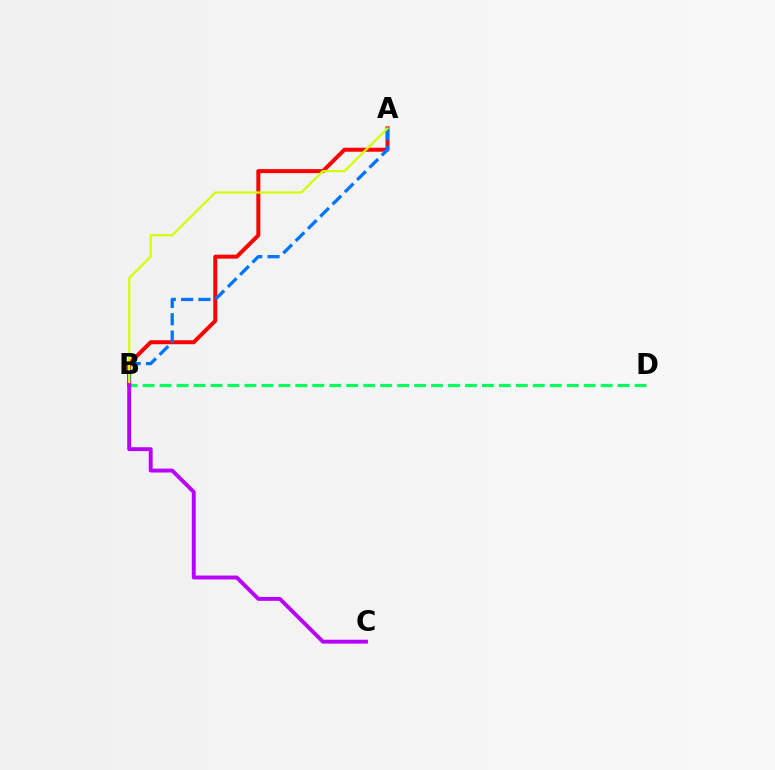{('B', 'D'): [{'color': '#00ff5c', 'line_style': 'dashed', 'thickness': 2.3}], ('A', 'B'): [{'color': '#ff0000', 'line_style': 'solid', 'thickness': 2.87}, {'color': '#0074ff', 'line_style': 'dashed', 'thickness': 2.36}, {'color': '#d1ff00', 'line_style': 'solid', 'thickness': 1.61}], ('B', 'C'): [{'color': '#b900ff', 'line_style': 'solid', 'thickness': 2.8}]}